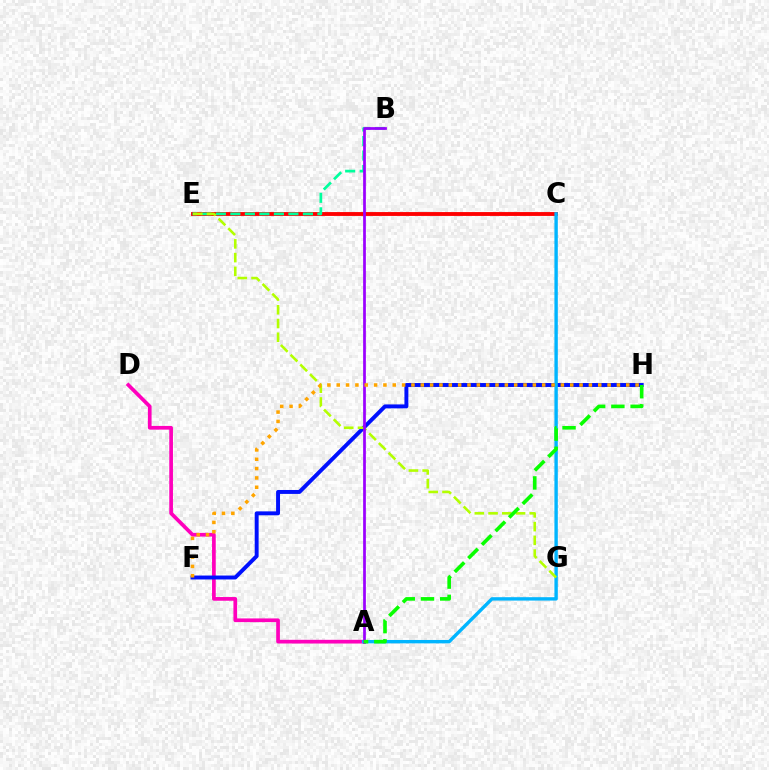{('A', 'D'): [{'color': '#ff00bd', 'line_style': 'solid', 'thickness': 2.66}], ('F', 'H'): [{'color': '#0010ff', 'line_style': 'solid', 'thickness': 2.83}, {'color': '#ffa500', 'line_style': 'dotted', 'thickness': 2.54}], ('C', 'E'): [{'color': '#ff0000', 'line_style': 'solid', 'thickness': 2.78}], ('B', 'E'): [{'color': '#00ff9d', 'line_style': 'dashed', 'thickness': 1.97}], ('A', 'C'): [{'color': '#00b5ff', 'line_style': 'solid', 'thickness': 2.44}], ('E', 'G'): [{'color': '#b3ff00', 'line_style': 'dashed', 'thickness': 1.87}], ('A', 'B'): [{'color': '#9b00ff', 'line_style': 'solid', 'thickness': 1.97}], ('A', 'H'): [{'color': '#08ff00', 'line_style': 'dashed', 'thickness': 2.61}]}